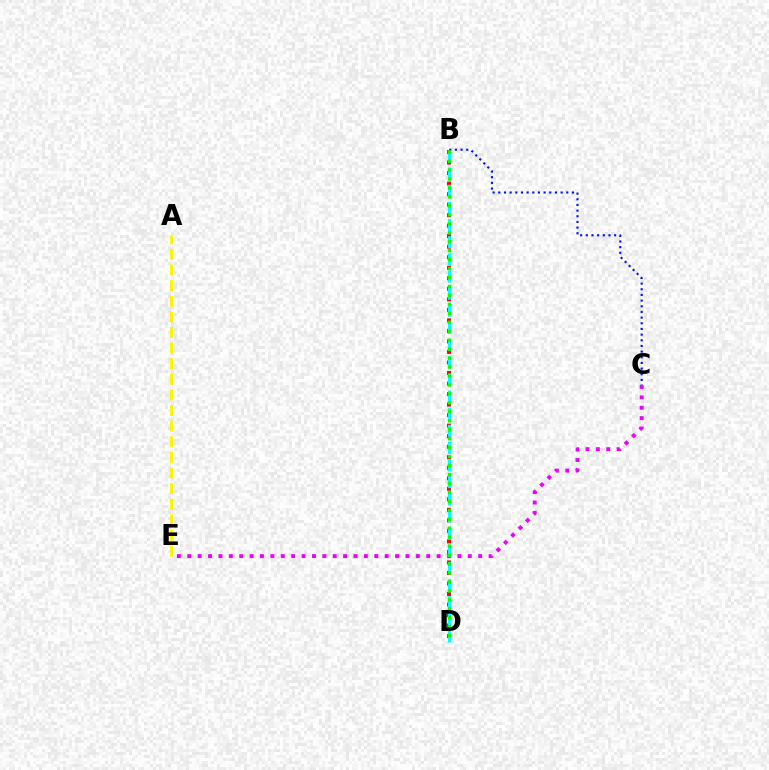{('C', 'E'): [{'color': '#ee00ff', 'line_style': 'dotted', 'thickness': 2.82}], ('B', 'C'): [{'color': '#0010ff', 'line_style': 'dotted', 'thickness': 1.54}], ('B', 'D'): [{'color': '#ff0000', 'line_style': 'dotted', 'thickness': 2.86}, {'color': '#00fff6', 'line_style': 'dashed', 'thickness': 2.33}, {'color': '#08ff00', 'line_style': 'dotted', 'thickness': 2.43}], ('A', 'E'): [{'color': '#fcf500', 'line_style': 'dashed', 'thickness': 2.12}]}